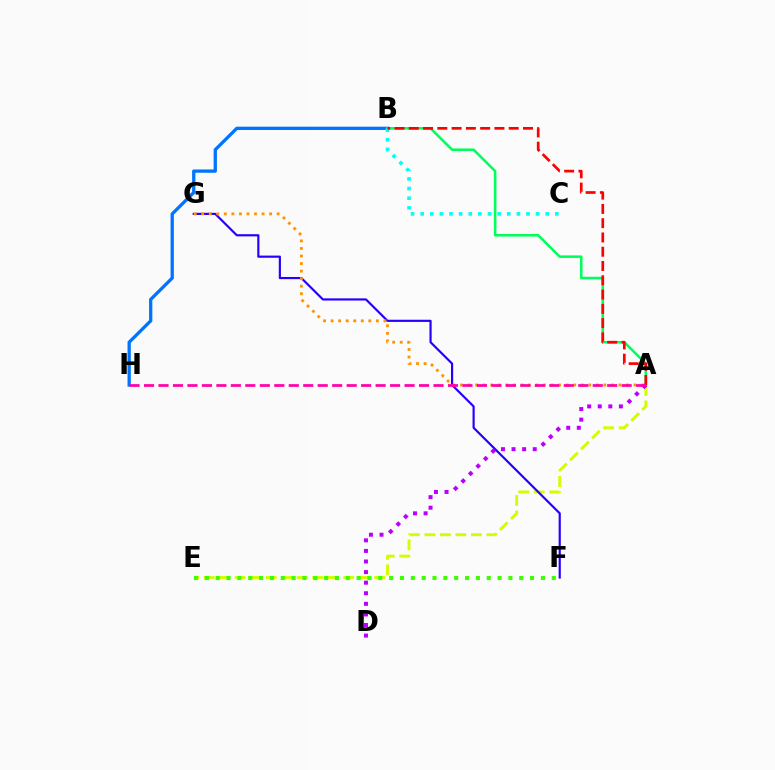{('B', 'H'): [{'color': '#0074ff', 'line_style': 'solid', 'thickness': 2.37}], ('A', 'E'): [{'color': '#d1ff00', 'line_style': 'dashed', 'thickness': 2.11}], ('F', 'G'): [{'color': '#2500ff', 'line_style': 'solid', 'thickness': 1.56}], ('A', 'G'): [{'color': '#ff9400', 'line_style': 'dotted', 'thickness': 2.05}], ('A', 'B'): [{'color': '#00ff5c', 'line_style': 'solid', 'thickness': 1.84}, {'color': '#ff0000', 'line_style': 'dashed', 'thickness': 1.94}], ('B', 'C'): [{'color': '#00fff6', 'line_style': 'dotted', 'thickness': 2.61}], ('A', 'D'): [{'color': '#b900ff', 'line_style': 'dotted', 'thickness': 2.88}], ('E', 'F'): [{'color': '#3dff00', 'line_style': 'dotted', 'thickness': 2.95}], ('A', 'H'): [{'color': '#ff00ac', 'line_style': 'dashed', 'thickness': 1.97}]}